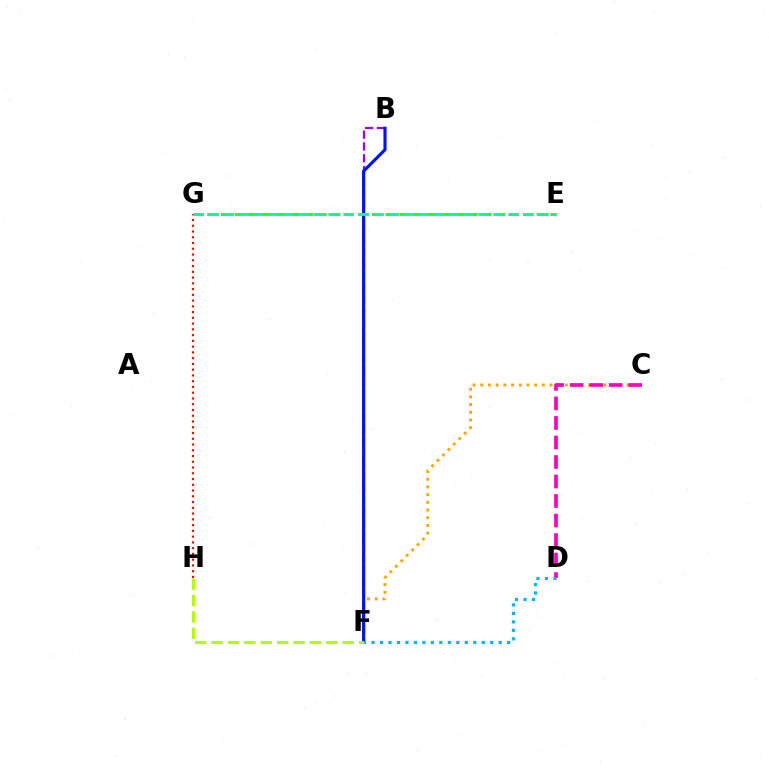{('C', 'F'): [{'color': '#ffa500', 'line_style': 'dotted', 'thickness': 2.09}], ('C', 'D'): [{'color': '#ff00bd', 'line_style': 'dashed', 'thickness': 2.65}], ('B', 'F'): [{'color': '#9b00ff', 'line_style': 'dashed', 'thickness': 1.6}, {'color': '#0010ff', 'line_style': 'solid', 'thickness': 2.25}], ('F', 'H'): [{'color': '#b3ff00', 'line_style': 'dashed', 'thickness': 2.22}], ('G', 'H'): [{'color': '#ff0000', 'line_style': 'dotted', 'thickness': 1.56}], ('E', 'G'): [{'color': '#08ff00', 'line_style': 'dashed', 'thickness': 1.86}, {'color': '#00ff9d', 'line_style': 'dashed', 'thickness': 2.04}], ('D', 'F'): [{'color': '#00b5ff', 'line_style': 'dotted', 'thickness': 2.3}]}